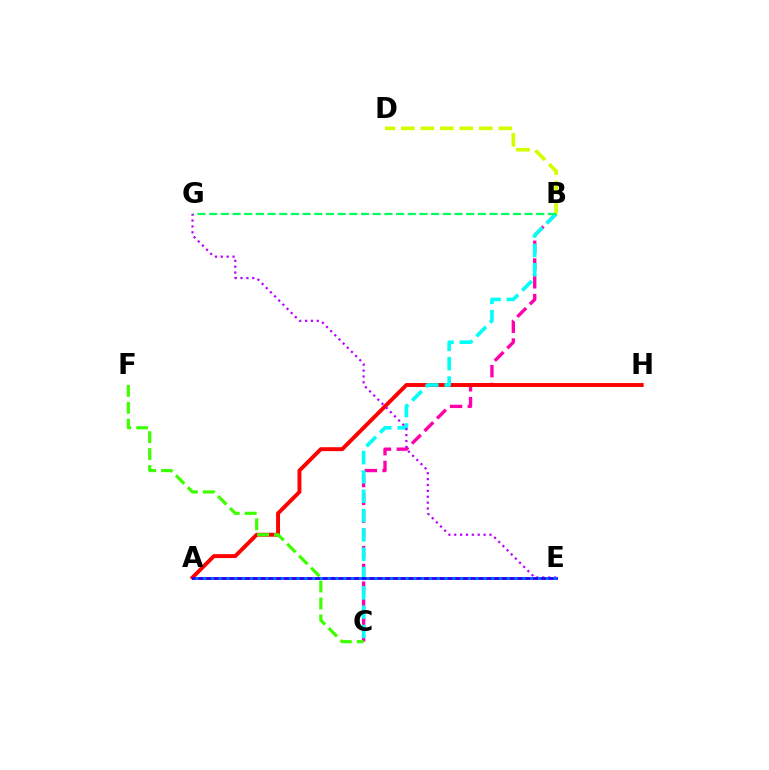{('B', 'D'): [{'color': '#d1ff00', 'line_style': 'dashed', 'thickness': 2.65}], ('B', 'C'): [{'color': '#ff00ac', 'line_style': 'dashed', 'thickness': 2.41}, {'color': '#00fff6', 'line_style': 'dashed', 'thickness': 2.62}], ('A', 'E'): [{'color': '#ff9400', 'line_style': 'dashed', 'thickness': 1.83}, {'color': '#2500ff', 'line_style': 'solid', 'thickness': 2.02}, {'color': '#0074ff', 'line_style': 'dotted', 'thickness': 2.12}], ('A', 'H'): [{'color': '#ff0000', 'line_style': 'solid', 'thickness': 2.82}], ('B', 'G'): [{'color': '#00ff5c', 'line_style': 'dashed', 'thickness': 1.59}], ('E', 'G'): [{'color': '#b900ff', 'line_style': 'dotted', 'thickness': 1.6}], ('C', 'F'): [{'color': '#3dff00', 'line_style': 'dashed', 'thickness': 2.3}]}